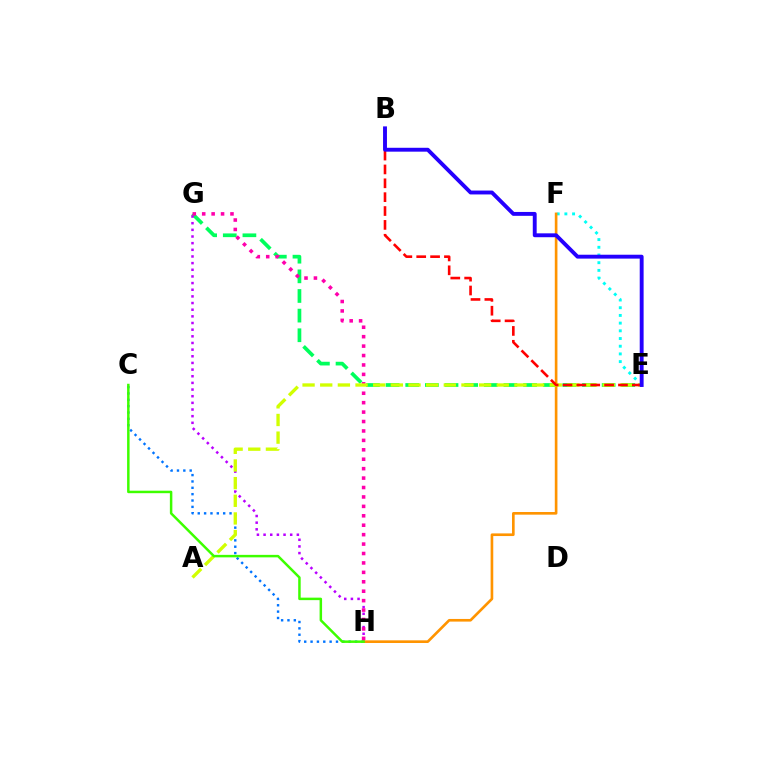{('E', 'F'): [{'color': '#00fff6', 'line_style': 'dotted', 'thickness': 2.09}], ('E', 'G'): [{'color': '#00ff5c', 'line_style': 'dashed', 'thickness': 2.67}], ('G', 'H'): [{'color': '#b900ff', 'line_style': 'dotted', 'thickness': 1.81}, {'color': '#ff00ac', 'line_style': 'dotted', 'thickness': 2.56}], ('C', 'H'): [{'color': '#0074ff', 'line_style': 'dotted', 'thickness': 1.73}, {'color': '#3dff00', 'line_style': 'solid', 'thickness': 1.79}], ('F', 'H'): [{'color': '#ff9400', 'line_style': 'solid', 'thickness': 1.9}], ('A', 'E'): [{'color': '#d1ff00', 'line_style': 'dashed', 'thickness': 2.4}], ('B', 'E'): [{'color': '#ff0000', 'line_style': 'dashed', 'thickness': 1.88}, {'color': '#2500ff', 'line_style': 'solid', 'thickness': 2.8}]}